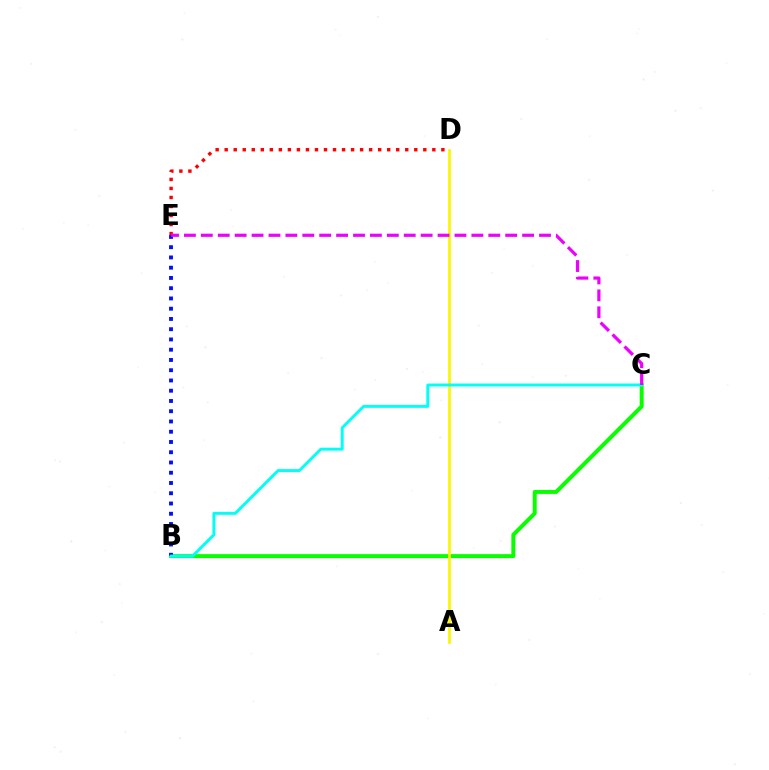{('B', 'C'): [{'color': '#08ff00', 'line_style': 'solid', 'thickness': 2.85}, {'color': '#00fff6', 'line_style': 'solid', 'thickness': 2.11}], ('B', 'E'): [{'color': '#0010ff', 'line_style': 'dotted', 'thickness': 2.79}], ('A', 'D'): [{'color': '#fcf500', 'line_style': 'solid', 'thickness': 1.97}], ('D', 'E'): [{'color': '#ff0000', 'line_style': 'dotted', 'thickness': 2.45}], ('C', 'E'): [{'color': '#ee00ff', 'line_style': 'dashed', 'thickness': 2.3}]}